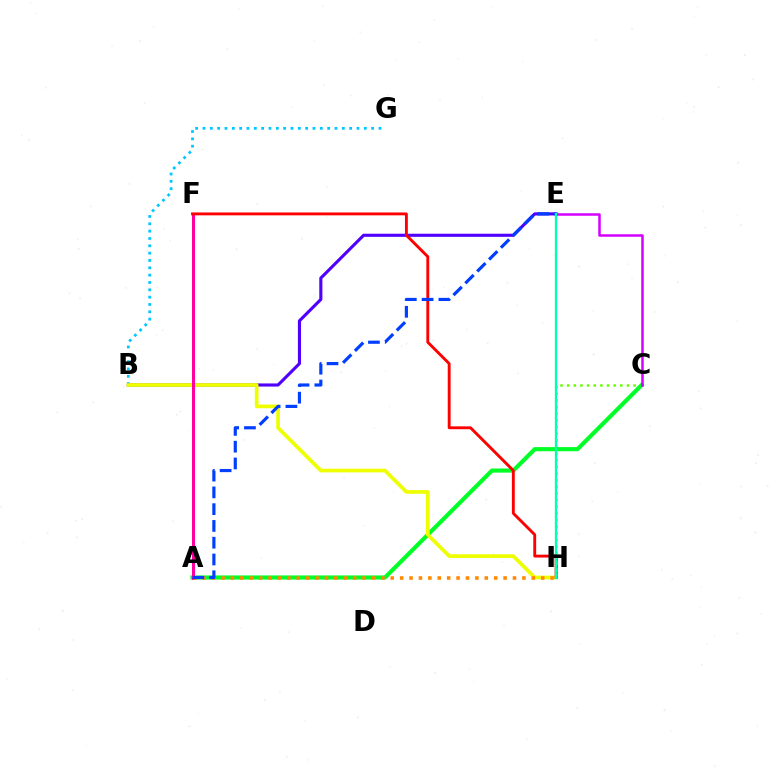{('B', 'G'): [{'color': '#00c7ff', 'line_style': 'dotted', 'thickness': 1.99}], ('B', 'E'): [{'color': '#4f00ff', 'line_style': 'solid', 'thickness': 2.24}], ('C', 'H'): [{'color': '#66ff00', 'line_style': 'dotted', 'thickness': 1.81}], ('A', 'C'): [{'color': '#00ff27', 'line_style': 'solid', 'thickness': 2.97}], ('C', 'E'): [{'color': '#d600ff', 'line_style': 'solid', 'thickness': 1.81}], ('B', 'H'): [{'color': '#eeff00', 'line_style': 'solid', 'thickness': 2.66}], ('A', 'F'): [{'color': '#ff00a0', 'line_style': 'solid', 'thickness': 2.17}], ('A', 'H'): [{'color': '#ff8800', 'line_style': 'dotted', 'thickness': 2.55}], ('F', 'H'): [{'color': '#ff0000', 'line_style': 'solid', 'thickness': 2.07}], ('A', 'E'): [{'color': '#003fff', 'line_style': 'dashed', 'thickness': 2.28}], ('E', 'H'): [{'color': '#00ffaf', 'line_style': 'solid', 'thickness': 1.67}]}